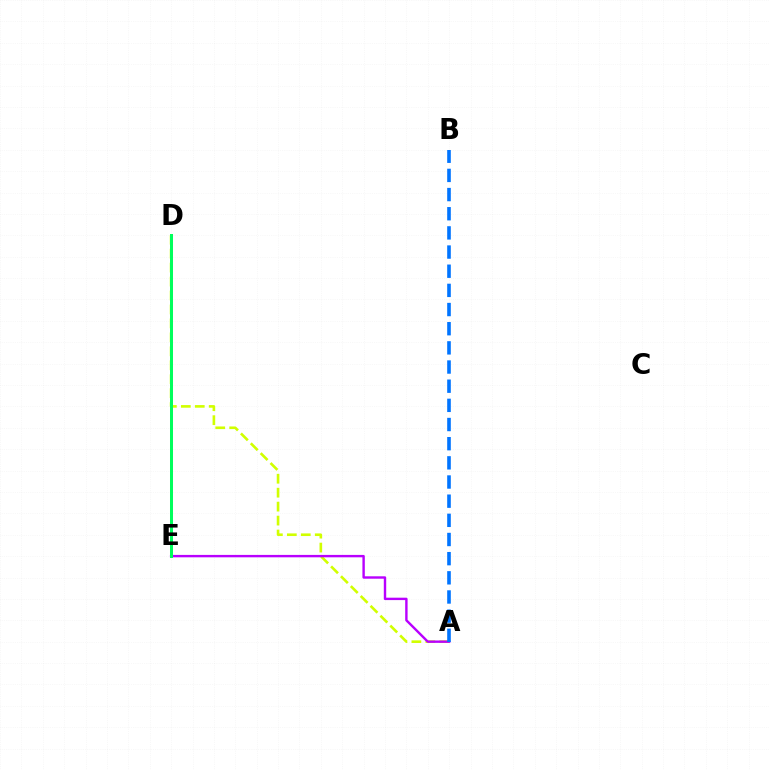{('A', 'D'): [{'color': '#d1ff00', 'line_style': 'dashed', 'thickness': 1.9}], ('A', 'E'): [{'color': '#b900ff', 'line_style': 'solid', 'thickness': 1.73}], ('D', 'E'): [{'color': '#ff0000', 'line_style': 'dashed', 'thickness': 1.95}, {'color': '#00ff5c', 'line_style': 'solid', 'thickness': 2.16}], ('A', 'B'): [{'color': '#0074ff', 'line_style': 'dashed', 'thickness': 2.6}]}